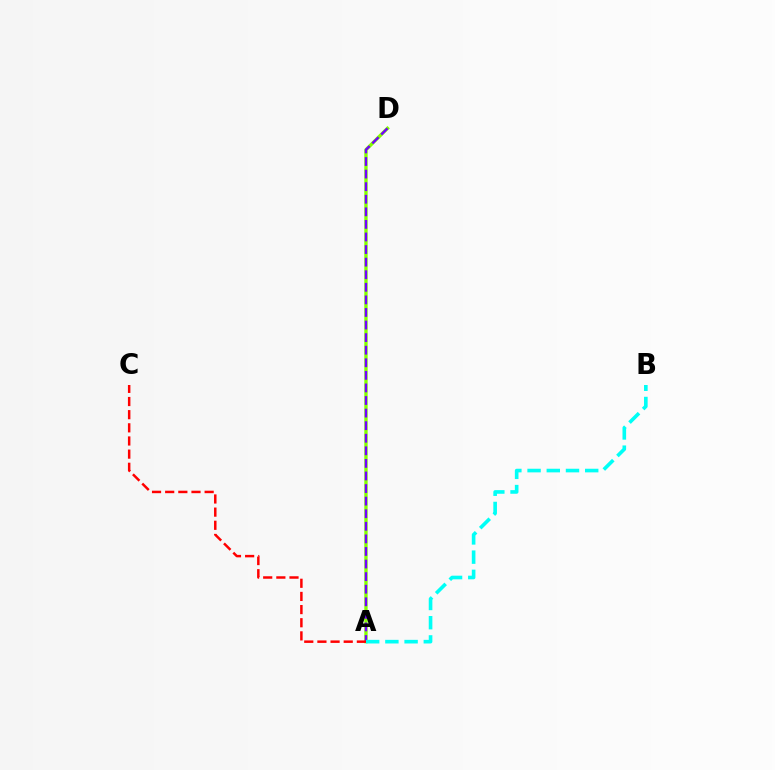{('A', 'D'): [{'color': '#84ff00', 'line_style': 'solid', 'thickness': 2.41}, {'color': '#7200ff', 'line_style': 'dashed', 'thickness': 1.71}], ('A', 'B'): [{'color': '#00fff6', 'line_style': 'dashed', 'thickness': 2.61}], ('A', 'C'): [{'color': '#ff0000', 'line_style': 'dashed', 'thickness': 1.79}]}